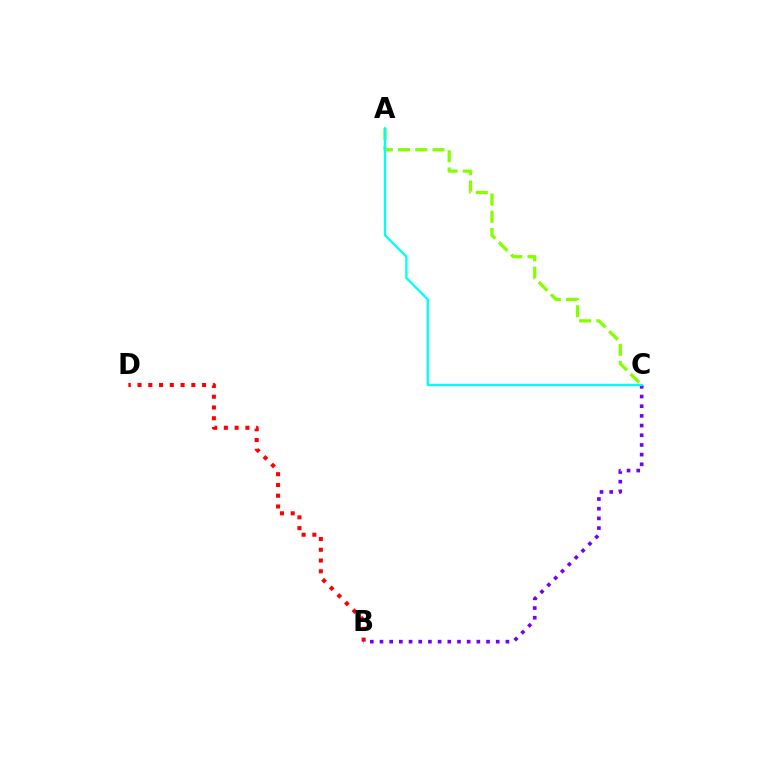{('B', 'D'): [{'color': '#ff0000', 'line_style': 'dotted', 'thickness': 2.92}], ('B', 'C'): [{'color': '#7200ff', 'line_style': 'dotted', 'thickness': 2.63}], ('A', 'C'): [{'color': '#84ff00', 'line_style': 'dashed', 'thickness': 2.34}, {'color': '#00fff6', 'line_style': 'solid', 'thickness': 1.67}]}